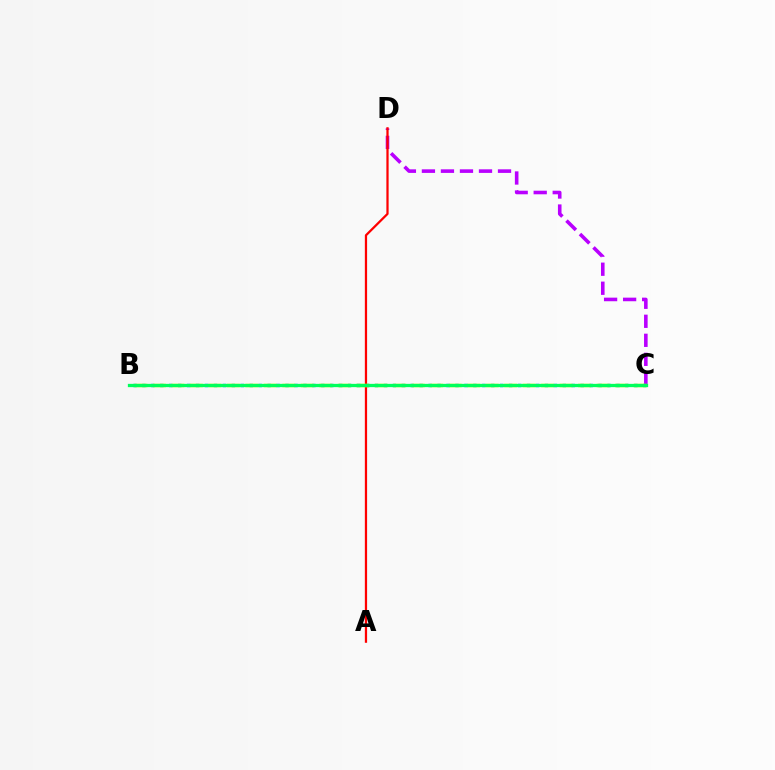{('C', 'D'): [{'color': '#b900ff', 'line_style': 'dashed', 'thickness': 2.58}], ('B', 'C'): [{'color': '#0074ff', 'line_style': 'dotted', 'thickness': 2.43}, {'color': '#d1ff00', 'line_style': 'dashed', 'thickness': 2.51}, {'color': '#00ff5c', 'line_style': 'solid', 'thickness': 2.37}], ('A', 'D'): [{'color': '#ff0000', 'line_style': 'solid', 'thickness': 1.62}]}